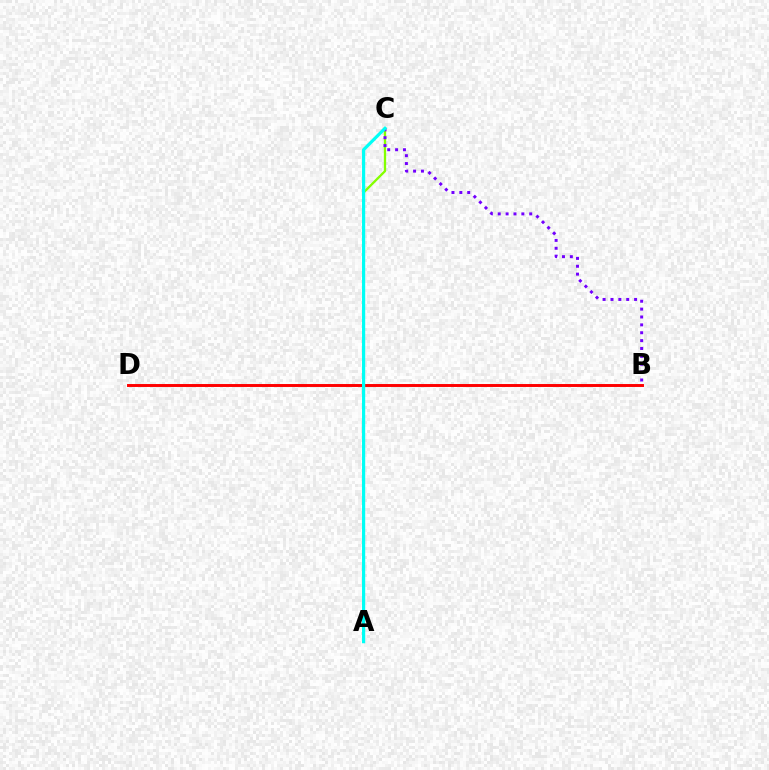{('A', 'C'): [{'color': '#84ff00', 'line_style': 'solid', 'thickness': 1.66}, {'color': '#00fff6', 'line_style': 'solid', 'thickness': 2.29}], ('B', 'C'): [{'color': '#7200ff', 'line_style': 'dotted', 'thickness': 2.14}], ('B', 'D'): [{'color': '#ff0000', 'line_style': 'solid', 'thickness': 2.12}]}